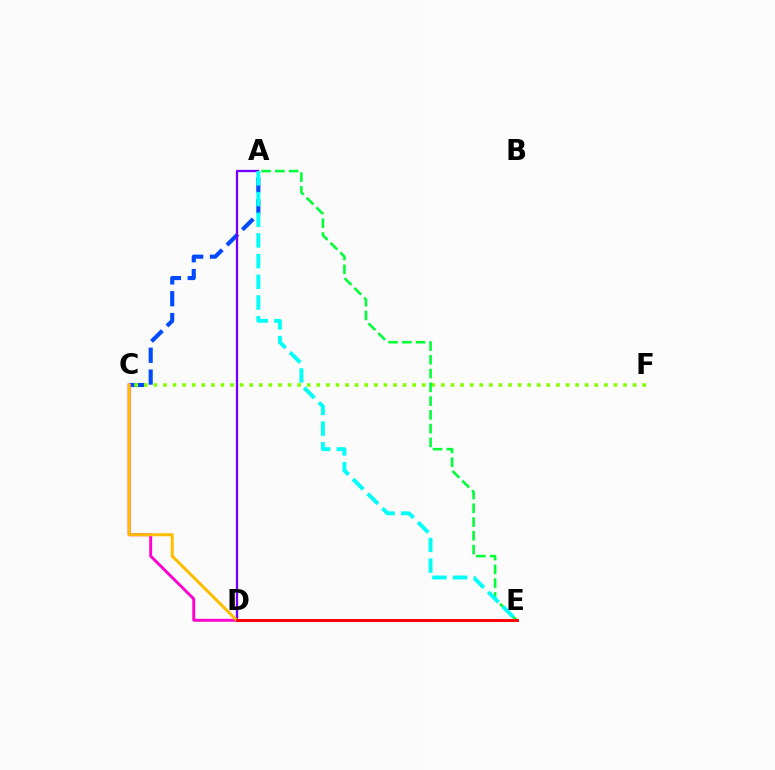{('A', 'C'): [{'color': '#004bff', 'line_style': 'dashed', 'thickness': 2.97}], ('C', 'D'): [{'color': '#ff00cf', 'line_style': 'solid', 'thickness': 2.1}, {'color': '#ffbd00', 'line_style': 'solid', 'thickness': 2.18}], ('A', 'D'): [{'color': '#7200ff', 'line_style': 'solid', 'thickness': 1.65}], ('C', 'F'): [{'color': '#84ff00', 'line_style': 'dotted', 'thickness': 2.6}], ('A', 'E'): [{'color': '#00ff39', 'line_style': 'dashed', 'thickness': 1.87}, {'color': '#00fff6', 'line_style': 'dashed', 'thickness': 2.81}], ('D', 'E'): [{'color': '#ff0000', 'line_style': 'solid', 'thickness': 2.14}]}